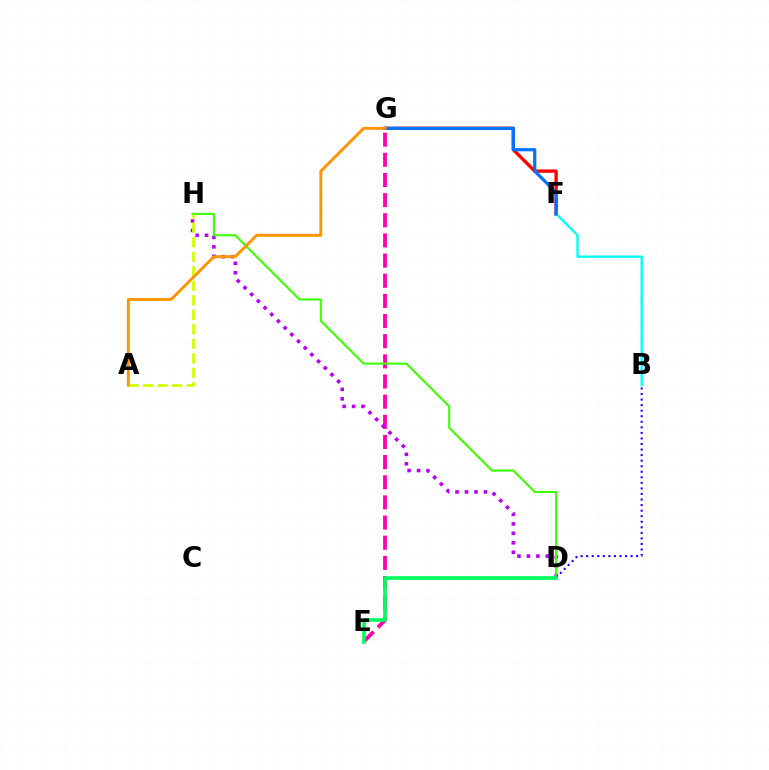{('F', 'G'): [{'color': '#ff0000', 'line_style': 'solid', 'thickness': 2.4}, {'color': '#0074ff', 'line_style': 'solid', 'thickness': 2.32}], ('E', 'G'): [{'color': '#ff00ac', 'line_style': 'dashed', 'thickness': 2.74}], ('D', 'H'): [{'color': '#b900ff', 'line_style': 'dotted', 'thickness': 2.57}, {'color': '#3dff00', 'line_style': 'solid', 'thickness': 1.51}], ('B', 'F'): [{'color': '#00fff6', 'line_style': 'solid', 'thickness': 1.69}], ('B', 'D'): [{'color': '#2500ff', 'line_style': 'dotted', 'thickness': 1.51}], ('D', 'E'): [{'color': '#00ff5c', 'line_style': 'solid', 'thickness': 2.62}], ('A', 'H'): [{'color': '#d1ff00', 'line_style': 'dashed', 'thickness': 1.97}], ('A', 'G'): [{'color': '#ff9400', 'line_style': 'solid', 'thickness': 2.1}]}